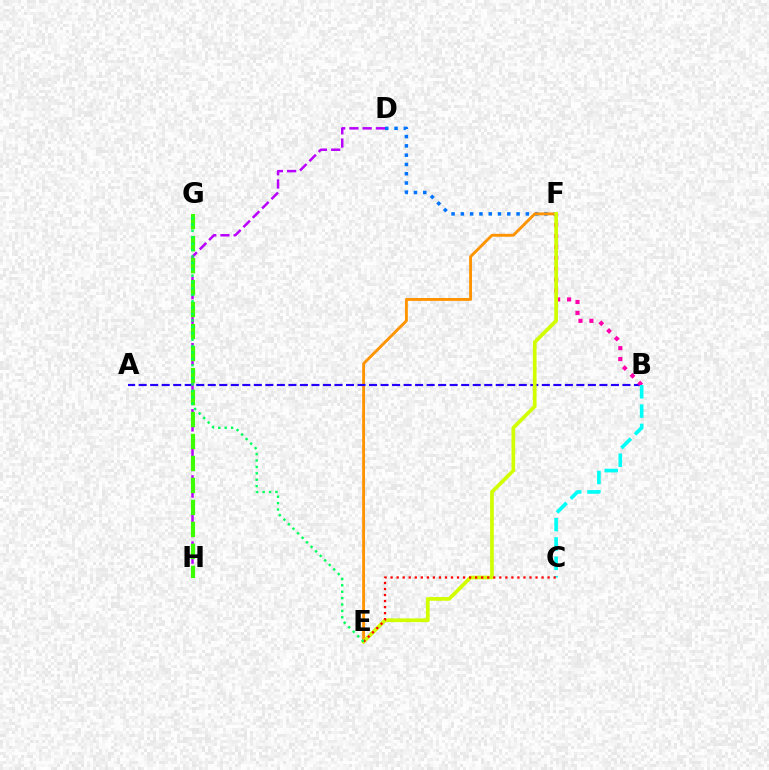{('D', 'F'): [{'color': '#0074ff', 'line_style': 'dotted', 'thickness': 2.52}], ('E', 'F'): [{'color': '#ff9400', 'line_style': 'solid', 'thickness': 2.07}, {'color': '#d1ff00', 'line_style': 'solid', 'thickness': 2.67}], ('A', 'B'): [{'color': '#2500ff', 'line_style': 'dashed', 'thickness': 1.56}], ('B', 'F'): [{'color': '#ff00ac', 'line_style': 'dotted', 'thickness': 2.97}], ('D', 'H'): [{'color': '#b900ff', 'line_style': 'dashed', 'thickness': 1.8}], ('G', 'H'): [{'color': '#3dff00', 'line_style': 'dashed', 'thickness': 2.99}], ('B', 'C'): [{'color': '#00fff6', 'line_style': 'dashed', 'thickness': 2.63}], ('C', 'E'): [{'color': '#ff0000', 'line_style': 'dotted', 'thickness': 1.64}], ('E', 'G'): [{'color': '#00ff5c', 'line_style': 'dotted', 'thickness': 1.74}]}